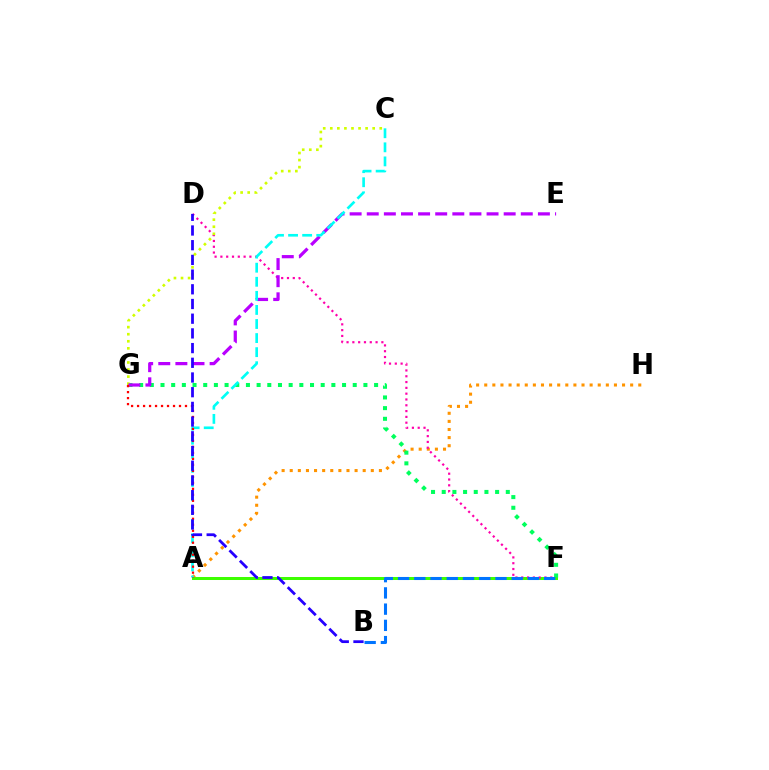{('A', 'H'): [{'color': '#ff9400', 'line_style': 'dotted', 'thickness': 2.2}], ('A', 'F'): [{'color': '#3dff00', 'line_style': 'solid', 'thickness': 2.17}], ('D', 'F'): [{'color': '#ff00ac', 'line_style': 'dotted', 'thickness': 1.58}], ('F', 'G'): [{'color': '#00ff5c', 'line_style': 'dotted', 'thickness': 2.9}], ('C', 'G'): [{'color': '#d1ff00', 'line_style': 'dotted', 'thickness': 1.92}], ('E', 'G'): [{'color': '#b900ff', 'line_style': 'dashed', 'thickness': 2.33}], ('A', 'C'): [{'color': '#00fff6', 'line_style': 'dashed', 'thickness': 1.91}], ('A', 'G'): [{'color': '#ff0000', 'line_style': 'dotted', 'thickness': 1.63}], ('B', 'F'): [{'color': '#0074ff', 'line_style': 'dashed', 'thickness': 2.21}], ('B', 'D'): [{'color': '#2500ff', 'line_style': 'dashed', 'thickness': 2.0}]}